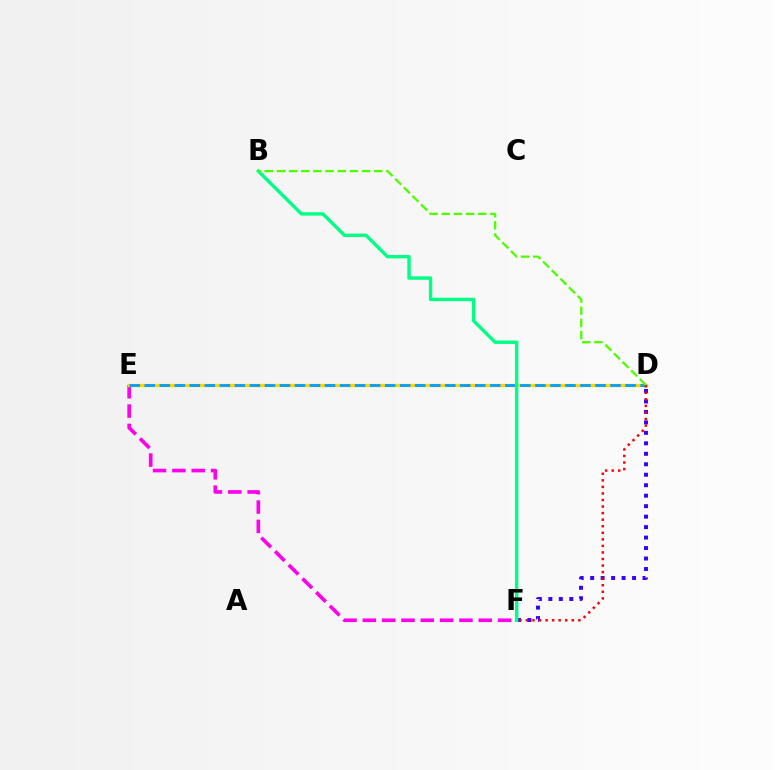{('E', 'F'): [{'color': '#ff00ed', 'line_style': 'dashed', 'thickness': 2.63}], ('D', 'F'): [{'color': '#3700ff', 'line_style': 'dotted', 'thickness': 2.85}, {'color': '#ff0000', 'line_style': 'dotted', 'thickness': 1.78}], ('D', 'E'): [{'color': '#ffd500', 'line_style': 'solid', 'thickness': 2.39}, {'color': '#009eff', 'line_style': 'dashed', 'thickness': 2.04}], ('B', 'F'): [{'color': '#00ff86', 'line_style': 'solid', 'thickness': 2.45}], ('B', 'D'): [{'color': '#4fff00', 'line_style': 'dashed', 'thickness': 1.65}]}